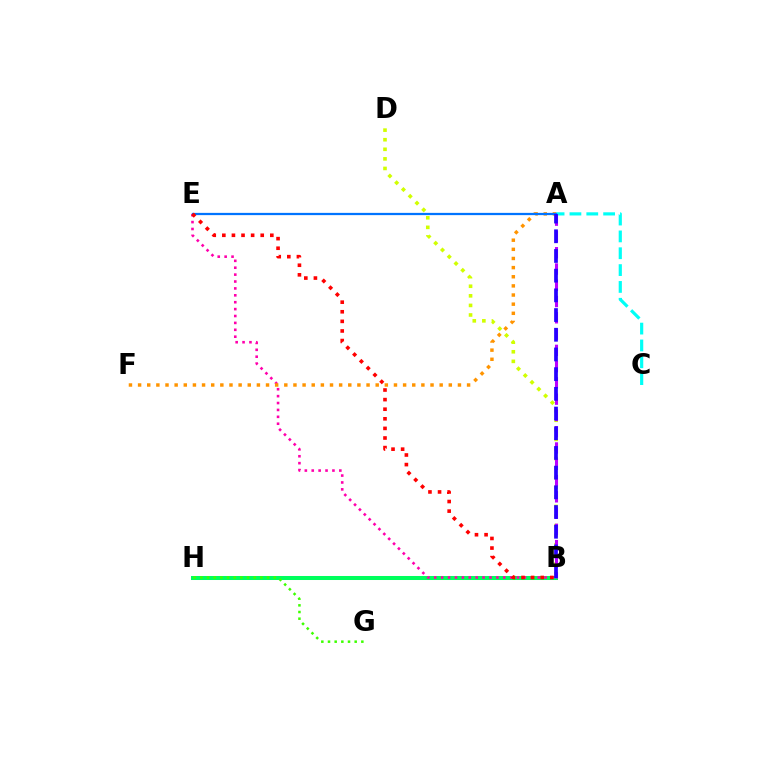{('A', 'C'): [{'color': '#00fff6', 'line_style': 'dashed', 'thickness': 2.29}], ('B', 'H'): [{'color': '#00ff5c', 'line_style': 'solid', 'thickness': 2.89}], ('B', 'E'): [{'color': '#ff00ac', 'line_style': 'dotted', 'thickness': 1.87}, {'color': '#ff0000', 'line_style': 'dotted', 'thickness': 2.61}], ('B', 'D'): [{'color': '#d1ff00', 'line_style': 'dotted', 'thickness': 2.6}], ('A', 'B'): [{'color': '#b900ff', 'line_style': 'dashed', 'thickness': 2.21}, {'color': '#2500ff', 'line_style': 'dashed', 'thickness': 2.68}], ('A', 'F'): [{'color': '#ff9400', 'line_style': 'dotted', 'thickness': 2.48}], ('A', 'E'): [{'color': '#0074ff', 'line_style': 'solid', 'thickness': 1.62}], ('G', 'H'): [{'color': '#3dff00', 'line_style': 'dotted', 'thickness': 1.81}]}